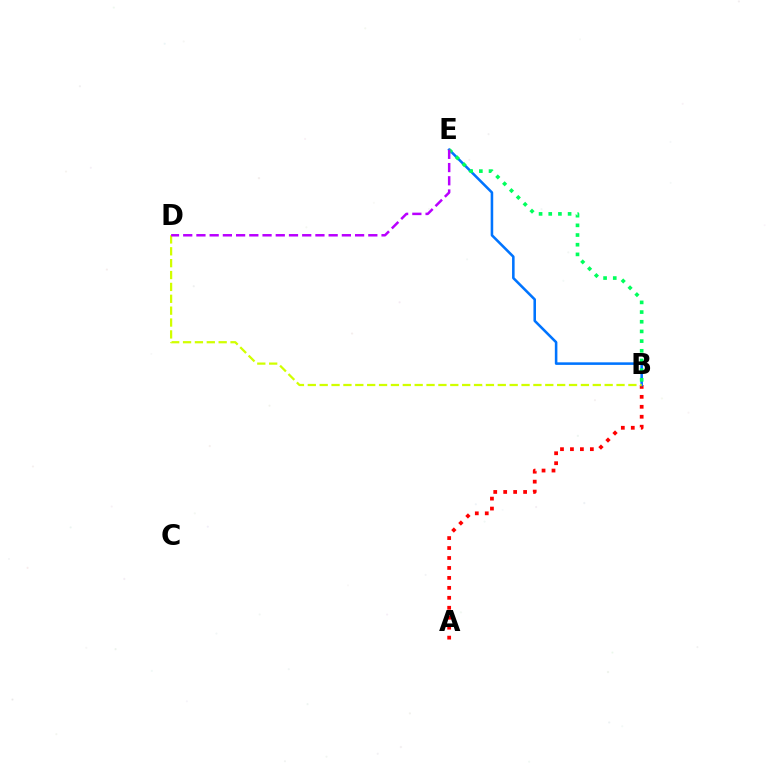{('A', 'B'): [{'color': '#ff0000', 'line_style': 'dotted', 'thickness': 2.71}], ('B', 'E'): [{'color': '#0074ff', 'line_style': 'solid', 'thickness': 1.84}, {'color': '#00ff5c', 'line_style': 'dotted', 'thickness': 2.63}], ('B', 'D'): [{'color': '#d1ff00', 'line_style': 'dashed', 'thickness': 1.61}], ('D', 'E'): [{'color': '#b900ff', 'line_style': 'dashed', 'thickness': 1.8}]}